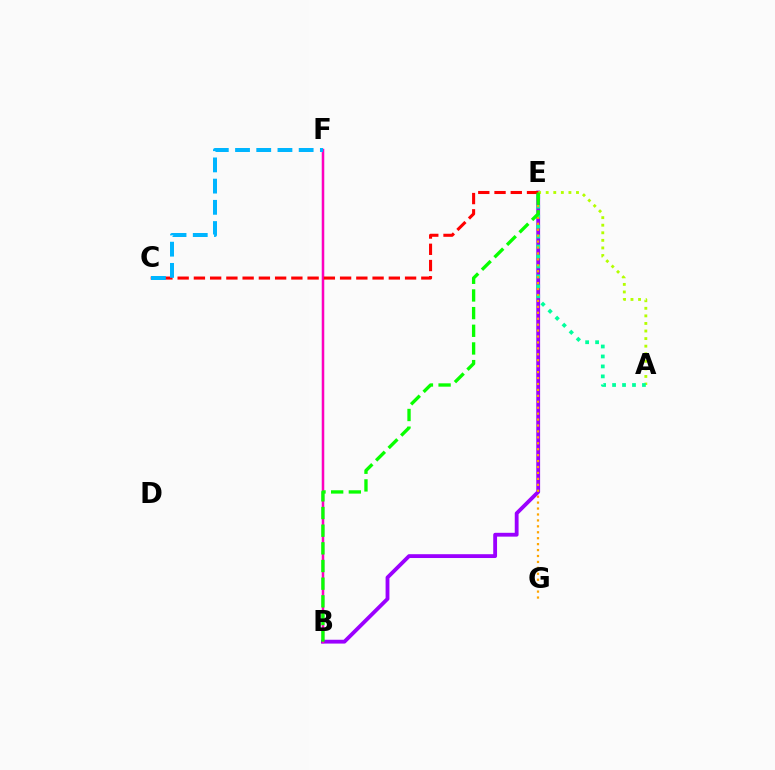{('B', 'E'): [{'color': '#9b00ff', 'line_style': 'solid', 'thickness': 2.75}, {'color': '#08ff00', 'line_style': 'dashed', 'thickness': 2.4}], ('A', 'E'): [{'color': '#b3ff00', 'line_style': 'dotted', 'thickness': 2.06}, {'color': '#00ff9d', 'line_style': 'dotted', 'thickness': 2.71}], ('B', 'F'): [{'color': '#0010ff', 'line_style': 'solid', 'thickness': 1.52}, {'color': '#ff00bd', 'line_style': 'solid', 'thickness': 1.74}], ('E', 'G'): [{'color': '#ffa500', 'line_style': 'dotted', 'thickness': 1.61}], ('C', 'E'): [{'color': '#ff0000', 'line_style': 'dashed', 'thickness': 2.21}], ('C', 'F'): [{'color': '#00b5ff', 'line_style': 'dashed', 'thickness': 2.88}]}